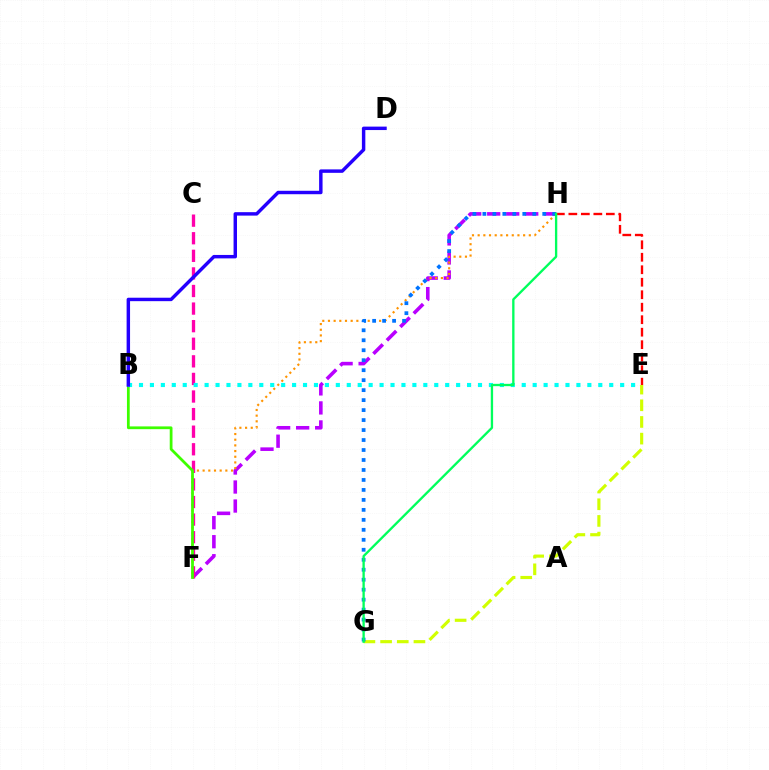{('F', 'H'): [{'color': '#b900ff', 'line_style': 'dashed', 'thickness': 2.58}, {'color': '#ff9400', 'line_style': 'dotted', 'thickness': 1.54}], ('C', 'F'): [{'color': '#ff00ac', 'line_style': 'dashed', 'thickness': 2.39}], ('E', 'H'): [{'color': '#ff0000', 'line_style': 'dashed', 'thickness': 1.7}], ('B', 'F'): [{'color': '#3dff00', 'line_style': 'solid', 'thickness': 1.99}], ('B', 'E'): [{'color': '#00fff6', 'line_style': 'dotted', 'thickness': 2.97}], ('E', 'G'): [{'color': '#d1ff00', 'line_style': 'dashed', 'thickness': 2.26}], ('B', 'D'): [{'color': '#2500ff', 'line_style': 'solid', 'thickness': 2.48}], ('G', 'H'): [{'color': '#0074ff', 'line_style': 'dotted', 'thickness': 2.71}, {'color': '#00ff5c', 'line_style': 'solid', 'thickness': 1.68}]}